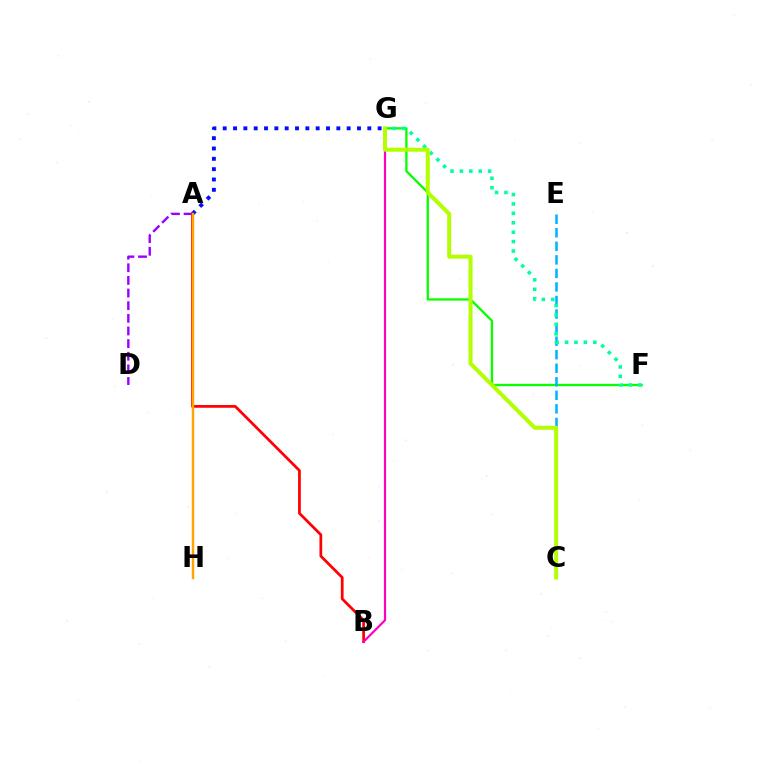{('A', 'D'): [{'color': '#9b00ff', 'line_style': 'dashed', 'thickness': 1.72}], ('A', 'B'): [{'color': '#ff0000', 'line_style': 'solid', 'thickness': 1.97}], ('A', 'G'): [{'color': '#0010ff', 'line_style': 'dotted', 'thickness': 2.81}], ('B', 'G'): [{'color': '#ff00bd', 'line_style': 'solid', 'thickness': 1.57}], ('F', 'G'): [{'color': '#08ff00', 'line_style': 'solid', 'thickness': 1.66}, {'color': '#00ff9d', 'line_style': 'dotted', 'thickness': 2.56}], ('C', 'E'): [{'color': '#00b5ff', 'line_style': 'dashed', 'thickness': 1.84}], ('A', 'H'): [{'color': '#ffa500', 'line_style': 'solid', 'thickness': 1.75}], ('C', 'G'): [{'color': '#b3ff00', 'line_style': 'solid', 'thickness': 2.88}]}